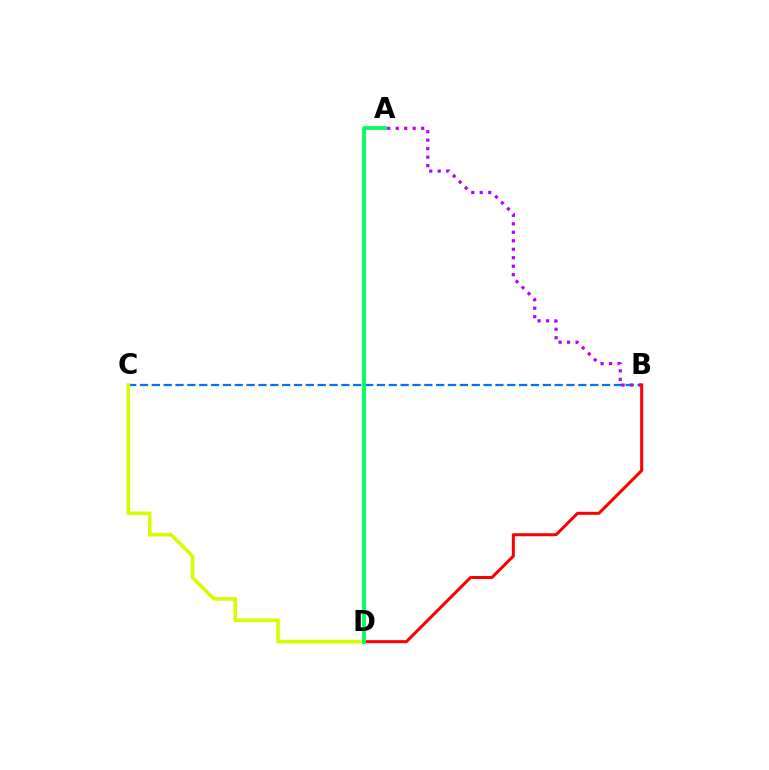{('B', 'C'): [{'color': '#0074ff', 'line_style': 'dashed', 'thickness': 1.61}], ('C', 'D'): [{'color': '#d1ff00', 'line_style': 'solid', 'thickness': 2.6}], ('A', 'B'): [{'color': '#b900ff', 'line_style': 'dotted', 'thickness': 2.3}], ('B', 'D'): [{'color': '#ff0000', 'line_style': 'solid', 'thickness': 2.18}], ('A', 'D'): [{'color': '#00ff5c', 'line_style': 'solid', 'thickness': 2.74}]}